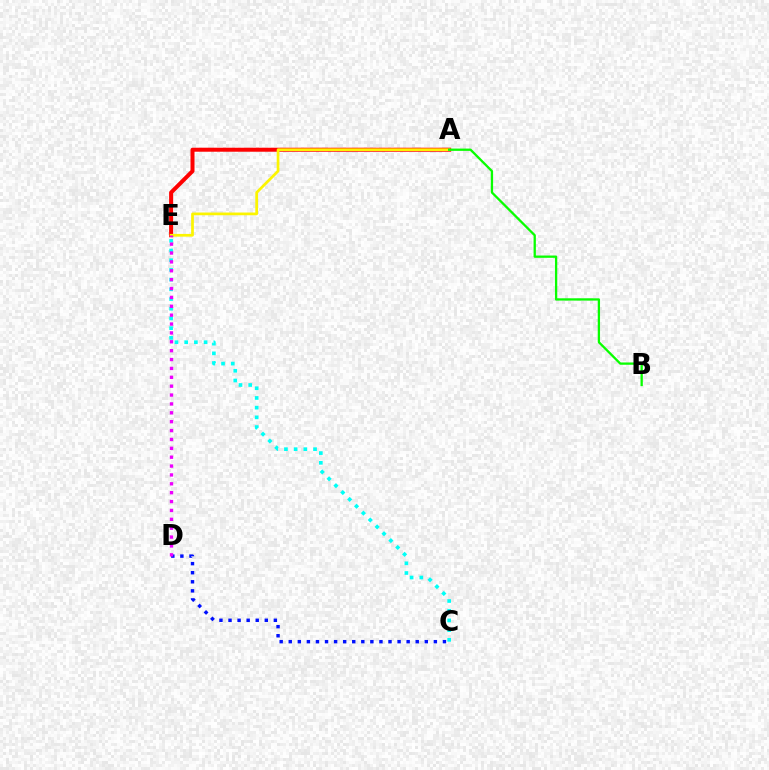{('C', 'D'): [{'color': '#0010ff', 'line_style': 'dotted', 'thickness': 2.46}], ('A', 'E'): [{'color': '#ff0000', 'line_style': 'solid', 'thickness': 2.88}, {'color': '#fcf500', 'line_style': 'solid', 'thickness': 1.96}], ('C', 'E'): [{'color': '#00fff6', 'line_style': 'dotted', 'thickness': 2.64}], ('A', 'B'): [{'color': '#08ff00', 'line_style': 'solid', 'thickness': 1.65}], ('D', 'E'): [{'color': '#ee00ff', 'line_style': 'dotted', 'thickness': 2.41}]}